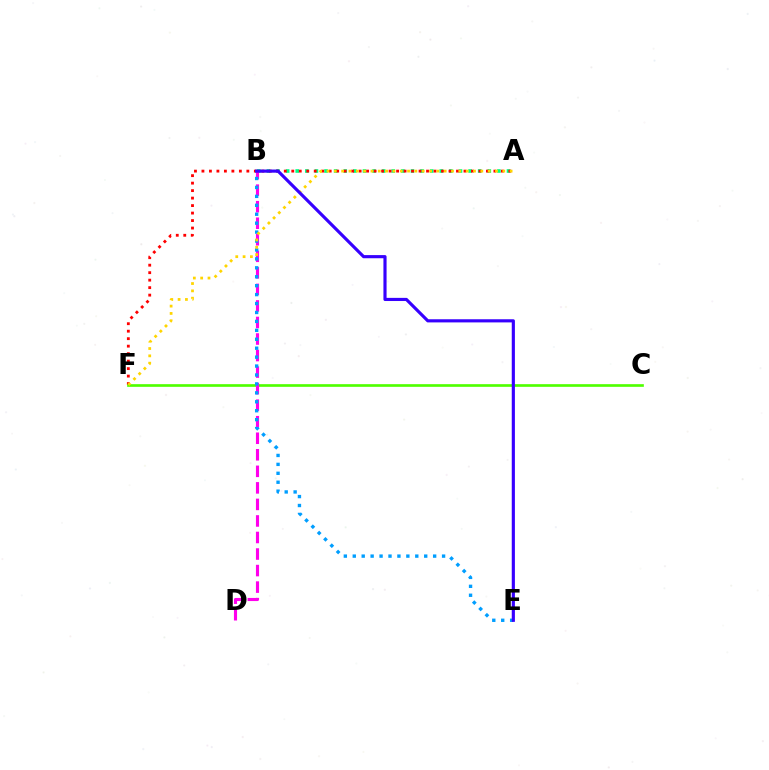{('A', 'B'): [{'color': '#00ff86', 'line_style': 'dotted', 'thickness': 2.61}], ('A', 'F'): [{'color': '#ff0000', 'line_style': 'dotted', 'thickness': 2.03}, {'color': '#ffd500', 'line_style': 'dotted', 'thickness': 1.99}], ('C', 'F'): [{'color': '#4fff00', 'line_style': 'solid', 'thickness': 1.92}], ('B', 'D'): [{'color': '#ff00ed', 'line_style': 'dashed', 'thickness': 2.25}], ('B', 'E'): [{'color': '#009eff', 'line_style': 'dotted', 'thickness': 2.43}, {'color': '#3700ff', 'line_style': 'solid', 'thickness': 2.27}]}